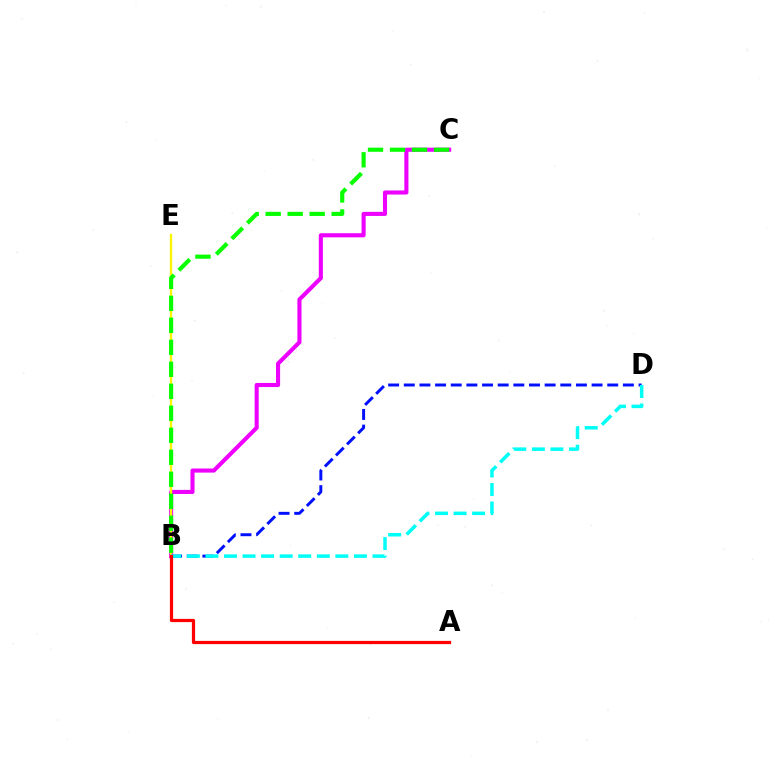{('B', 'C'): [{'color': '#ee00ff', 'line_style': 'solid', 'thickness': 2.95}, {'color': '#08ff00', 'line_style': 'dashed', 'thickness': 2.99}], ('B', 'E'): [{'color': '#fcf500', 'line_style': 'solid', 'thickness': 1.68}], ('B', 'D'): [{'color': '#0010ff', 'line_style': 'dashed', 'thickness': 2.13}, {'color': '#00fff6', 'line_style': 'dashed', 'thickness': 2.52}], ('A', 'B'): [{'color': '#ff0000', 'line_style': 'solid', 'thickness': 2.31}]}